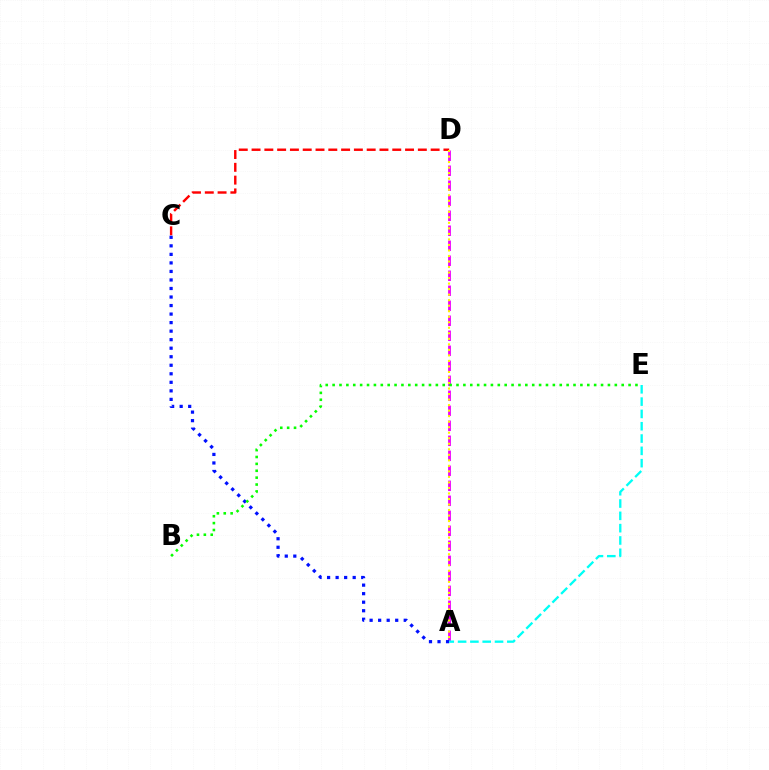{('C', 'D'): [{'color': '#ff0000', 'line_style': 'dashed', 'thickness': 1.74}], ('A', 'D'): [{'color': '#ee00ff', 'line_style': 'dashed', 'thickness': 2.04}, {'color': '#fcf500', 'line_style': 'dotted', 'thickness': 1.5}], ('A', 'C'): [{'color': '#0010ff', 'line_style': 'dotted', 'thickness': 2.32}], ('A', 'E'): [{'color': '#00fff6', 'line_style': 'dashed', 'thickness': 1.67}], ('B', 'E'): [{'color': '#08ff00', 'line_style': 'dotted', 'thickness': 1.87}]}